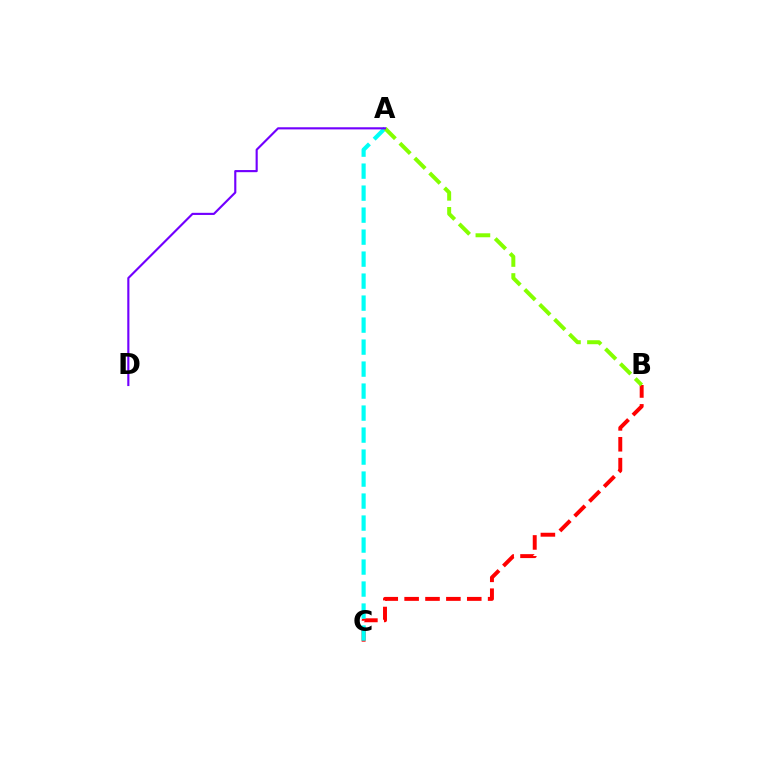{('B', 'C'): [{'color': '#ff0000', 'line_style': 'dashed', 'thickness': 2.84}], ('A', 'C'): [{'color': '#00fff6', 'line_style': 'dashed', 'thickness': 2.99}], ('A', 'B'): [{'color': '#84ff00', 'line_style': 'dashed', 'thickness': 2.86}], ('A', 'D'): [{'color': '#7200ff', 'line_style': 'solid', 'thickness': 1.54}]}